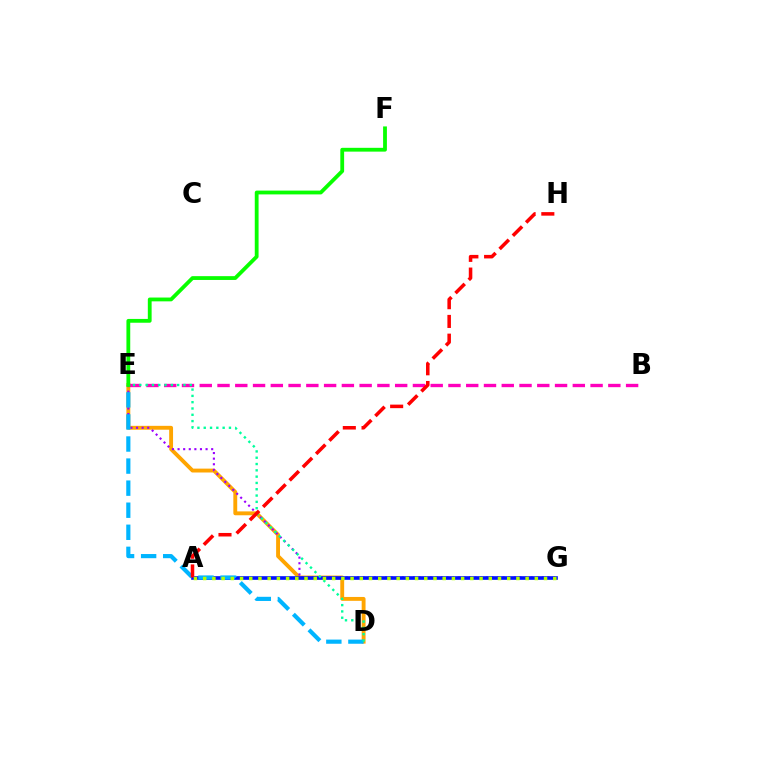{('D', 'E'): [{'color': '#ffa500', 'line_style': 'solid', 'thickness': 2.79}, {'color': '#00b5ff', 'line_style': 'dashed', 'thickness': 3.0}, {'color': '#00ff9d', 'line_style': 'dotted', 'thickness': 1.71}], ('E', 'G'): [{'color': '#9b00ff', 'line_style': 'dotted', 'thickness': 1.52}], ('B', 'E'): [{'color': '#ff00bd', 'line_style': 'dashed', 'thickness': 2.41}], ('A', 'G'): [{'color': '#0010ff', 'line_style': 'solid', 'thickness': 2.61}, {'color': '#b3ff00', 'line_style': 'dotted', 'thickness': 2.5}], ('A', 'H'): [{'color': '#ff0000', 'line_style': 'dashed', 'thickness': 2.55}], ('E', 'F'): [{'color': '#08ff00', 'line_style': 'solid', 'thickness': 2.74}]}